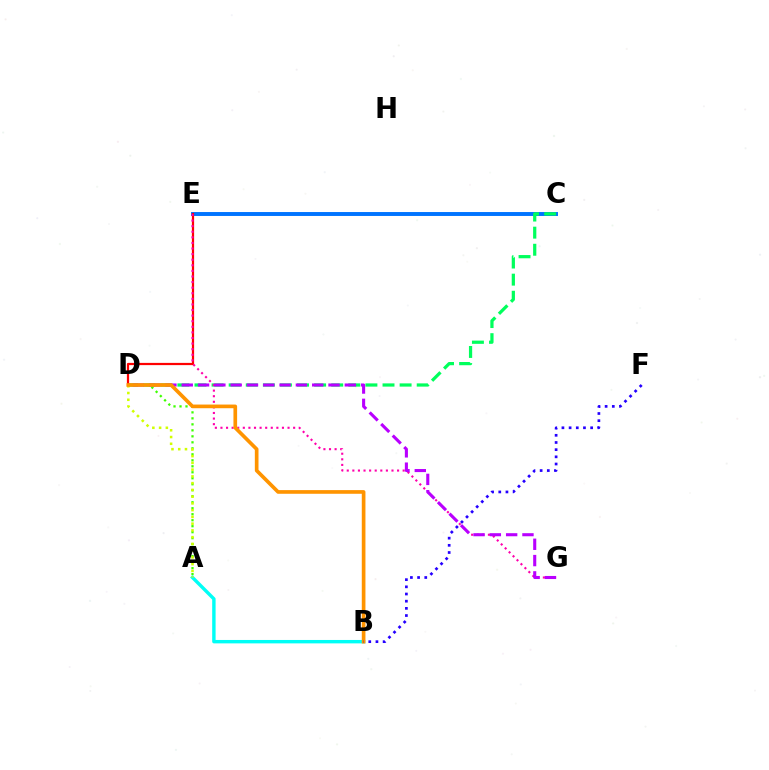{('A', 'D'): [{'color': '#3dff00', 'line_style': 'dotted', 'thickness': 1.63}, {'color': '#d1ff00', 'line_style': 'dotted', 'thickness': 1.83}], ('C', 'E'): [{'color': '#0074ff', 'line_style': 'solid', 'thickness': 2.82}], ('C', 'D'): [{'color': '#00ff5c', 'line_style': 'dashed', 'thickness': 2.32}], ('A', 'B'): [{'color': '#00fff6', 'line_style': 'solid', 'thickness': 2.45}], ('D', 'E'): [{'color': '#ff0000', 'line_style': 'solid', 'thickness': 1.6}], ('E', 'G'): [{'color': '#ff00ac', 'line_style': 'dotted', 'thickness': 1.52}], ('D', 'G'): [{'color': '#b900ff', 'line_style': 'dashed', 'thickness': 2.22}], ('B', 'D'): [{'color': '#ff9400', 'line_style': 'solid', 'thickness': 2.64}], ('B', 'F'): [{'color': '#2500ff', 'line_style': 'dotted', 'thickness': 1.95}]}